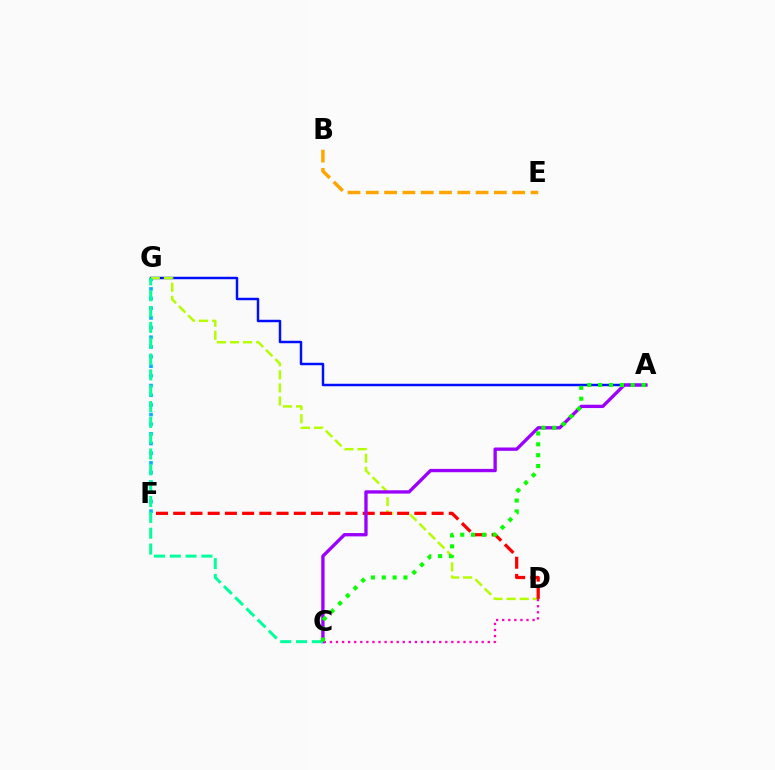{('F', 'G'): [{'color': '#00b5ff', 'line_style': 'dotted', 'thickness': 2.63}], ('A', 'G'): [{'color': '#0010ff', 'line_style': 'solid', 'thickness': 1.78}], ('D', 'G'): [{'color': '#b3ff00', 'line_style': 'dashed', 'thickness': 1.78}], ('D', 'F'): [{'color': '#ff0000', 'line_style': 'dashed', 'thickness': 2.34}], ('A', 'C'): [{'color': '#9b00ff', 'line_style': 'solid', 'thickness': 2.39}, {'color': '#08ff00', 'line_style': 'dotted', 'thickness': 2.95}], ('C', 'G'): [{'color': '#00ff9d', 'line_style': 'dashed', 'thickness': 2.15}], ('B', 'E'): [{'color': '#ffa500', 'line_style': 'dashed', 'thickness': 2.49}], ('C', 'D'): [{'color': '#ff00bd', 'line_style': 'dotted', 'thickness': 1.65}]}